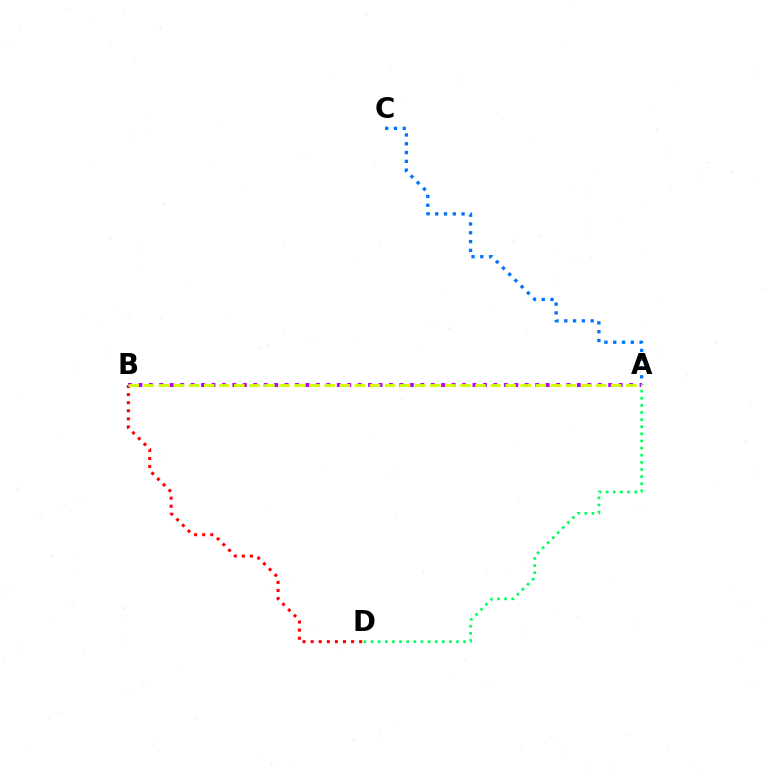{('A', 'C'): [{'color': '#0074ff', 'line_style': 'dotted', 'thickness': 2.39}], ('B', 'D'): [{'color': '#ff0000', 'line_style': 'dotted', 'thickness': 2.2}], ('A', 'B'): [{'color': '#b900ff', 'line_style': 'dotted', 'thickness': 2.84}, {'color': '#d1ff00', 'line_style': 'dashed', 'thickness': 2.05}], ('A', 'D'): [{'color': '#00ff5c', 'line_style': 'dotted', 'thickness': 1.93}]}